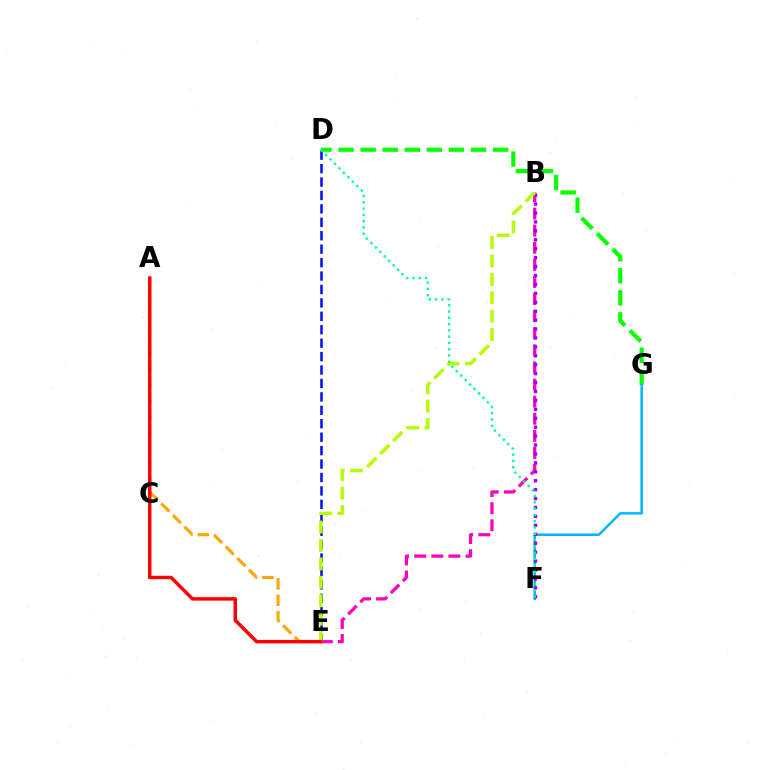{('D', 'E'): [{'color': '#0010ff', 'line_style': 'dashed', 'thickness': 1.82}], ('D', 'G'): [{'color': '#08ff00', 'line_style': 'dashed', 'thickness': 3.0}], ('B', 'E'): [{'color': '#ff00bd', 'line_style': 'dashed', 'thickness': 2.32}, {'color': '#b3ff00', 'line_style': 'dashed', 'thickness': 2.5}], ('F', 'G'): [{'color': '#00b5ff', 'line_style': 'solid', 'thickness': 1.78}], ('B', 'F'): [{'color': '#9b00ff', 'line_style': 'dotted', 'thickness': 2.42}], ('A', 'E'): [{'color': '#ffa500', 'line_style': 'dashed', 'thickness': 2.24}, {'color': '#ff0000', 'line_style': 'solid', 'thickness': 2.48}], ('D', 'F'): [{'color': '#00ff9d', 'line_style': 'dotted', 'thickness': 1.71}]}